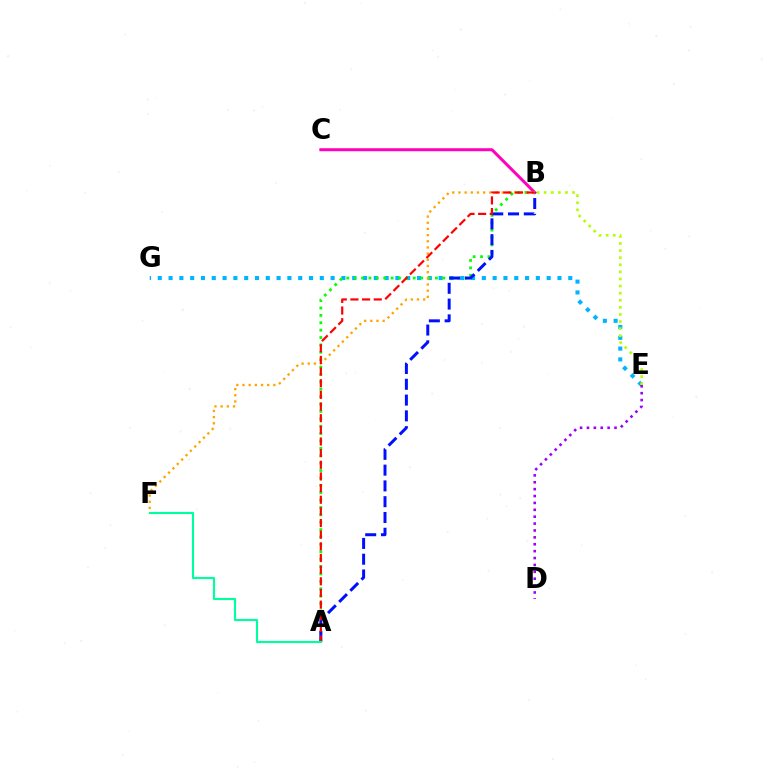{('E', 'G'): [{'color': '#00b5ff', 'line_style': 'dotted', 'thickness': 2.94}], ('D', 'E'): [{'color': '#9b00ff', 'line_style': 'dotted', 'thickness': 1.87}], ('B', 'E'): [{'color': '#b3ff00', 'line_style': 'dotted', 'thickness': 1.93}], ('B', 'C'): [{'color': '#ff00bd', 'line_style': 'solid', 'thickness': 2.16}], ('A', 'B'): [{'color': '#08ff00', 'line_style': 'dotted', 'thickness': 2.01}, {'color': '#0010ff', 'line_style': 'dashed', 'thickness': 2.14}, {'color': '#ff0000', 'line_style': 'dashed', 'thickness': 1.58}], ('B', 'F'): [{'color': '#ffa500', 'line_style': 'dotted', 'thickness': 1.68}], ('A', 'F'): [{'color': '#00ff9d', 'line_style': 'solid', 'thickness': 1.54}]}